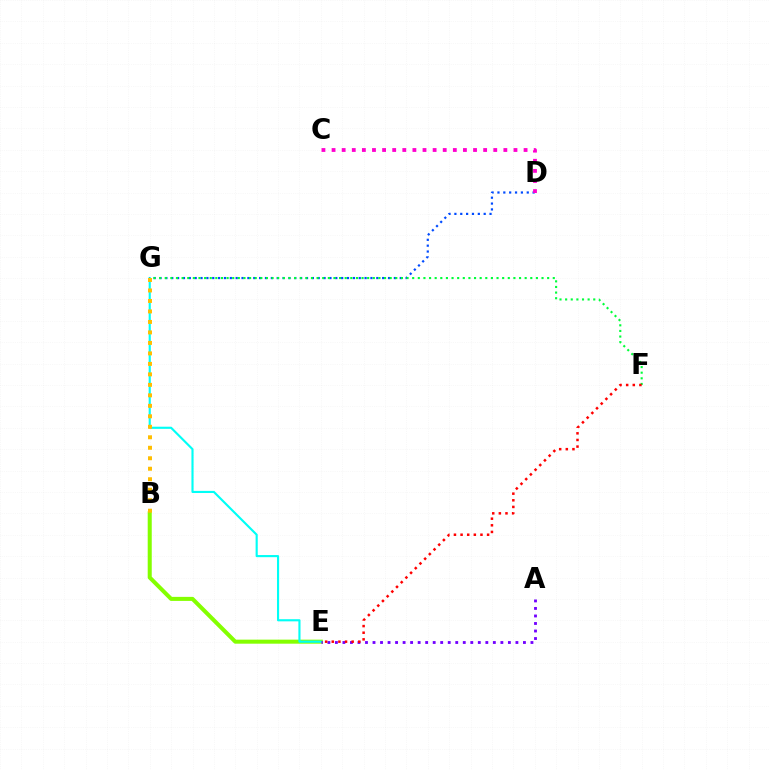{('B', 'E'): [{'color': '#84ff00', 'line_style': 'solid', 'thickness': 2.91}], ('E', 'G'): [{'color': '#00fff6', 'line_style': 'solid', 'thickness': 1.54}], ('A', 'E'): [{'color': '#7200ff', 'line_style': 'dotted', 'thickness': 2.04}], ('D', 'G'): [{'color': '#004bff', 'line_style': 'dotted', 'thickness': 1.59}], ('F', 'G'): [{'color': '#00ff39', 'line_style': 'dotted', 'thickness': 1.53}], ('B', 'G'): [{'color': '#ffbd00', 'line_style': 'dotted', 'thickness': 2.85}], ('E', 'F'): [{'color': '#ff0000', 'line_style': 'dotted', 'thickness': 1.8}], ('C', 'D'): [{'color': '#ff00cf', 'line_style': 'dotted', 'thickness': 2.75}]}